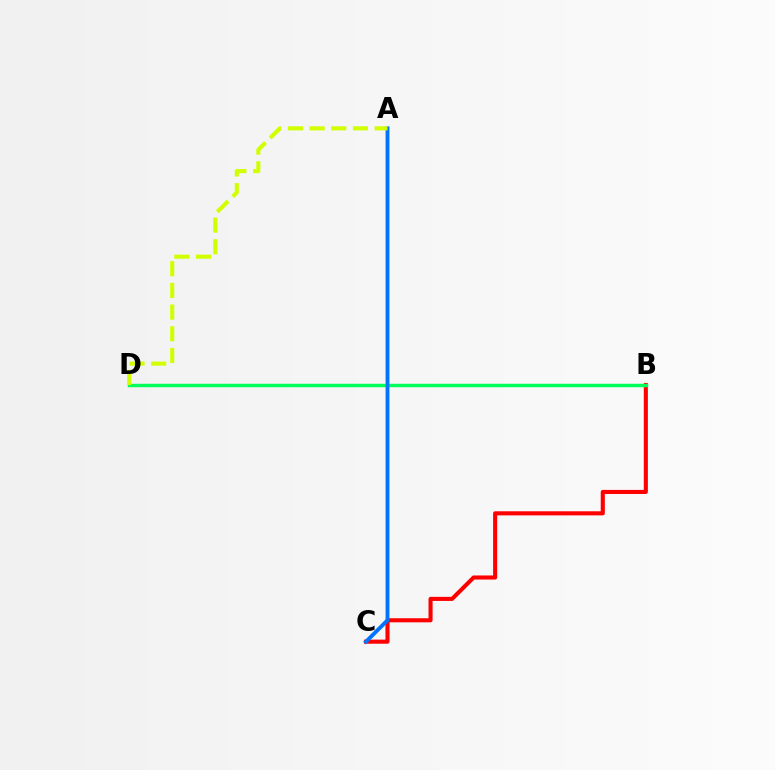{('B', 'C'): [{'color': '#ff0000', 'line_style': 'solid', 'thickness': 2.94}], ('B', 'D'): [{'color': '#b900ff', 'line_style': 'solid', 'thickness': 1.83}, {'color': '#00ff5c', 'line_style': 'solid', 'thickness': 2.49}], ('A', 'C'): [{'color': '#0074ff', 'line_style': 'solid', 'thickness': 2.78}], ('A', 'D'): [{'color': '#d1ff00', 'line_style': 'dashed', 'thickness': 2.95}]}